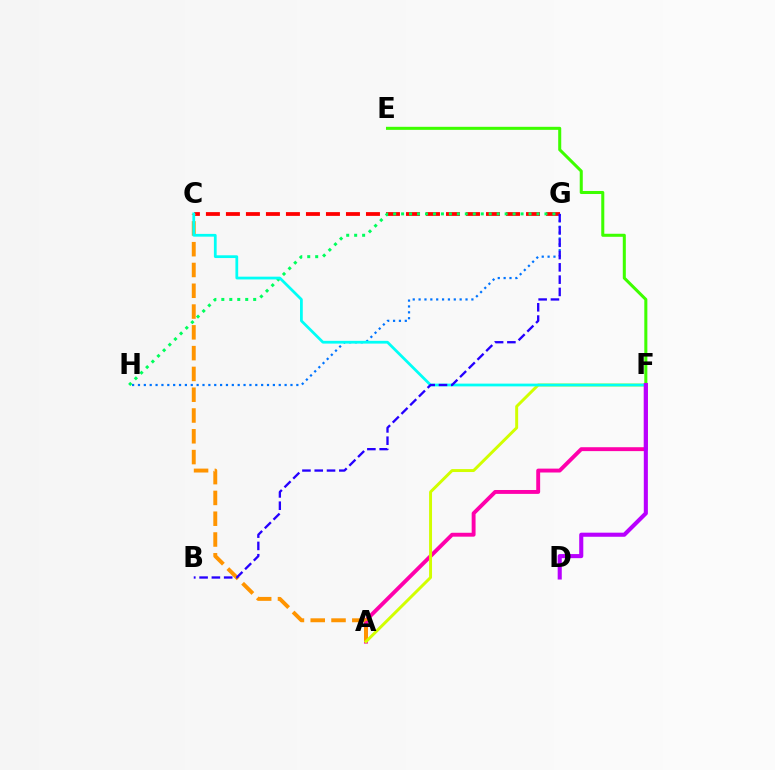{('A', 'F'): [{'color': '#ff00ac', 'line_style': 'solid', 'thickness': 2.8}, {'color': '#d1ff00', 'line_style': 'solid', 'thickness': 2.12}], ('C', 'G'): [{'color': '#ff0000', 'line_style': 'dashed', 'thickness': 2.72}], ('A', 'C'): [{'color': '#ff9400', 'line_style': 'dashed', 'thickness': 2.82}], ('G', 'H'): [{'color': '#0074ff', 'line_style': 'dotted', 'thickness': 1.59}, {'color': '#00ff5c', 'line_style': 'dotted', 'thickness': 2.16}], ('C', 'F'): [{'color': '#00fff6', 'line_style': 'solid', 'thickness': 1.99}], ('E', 'F'): [{'color': '#3dff00', 'line_style': 'solid', 'thickness': 2.19}], ('B', 'G'): [{'color': '#2500ff', 'line_style': 'dashed', 'thickness': 1.67}], ('D', 'F'): [{'color': '#b900ff', 'line_style': 'solid', 'thickness': 2.94}]}